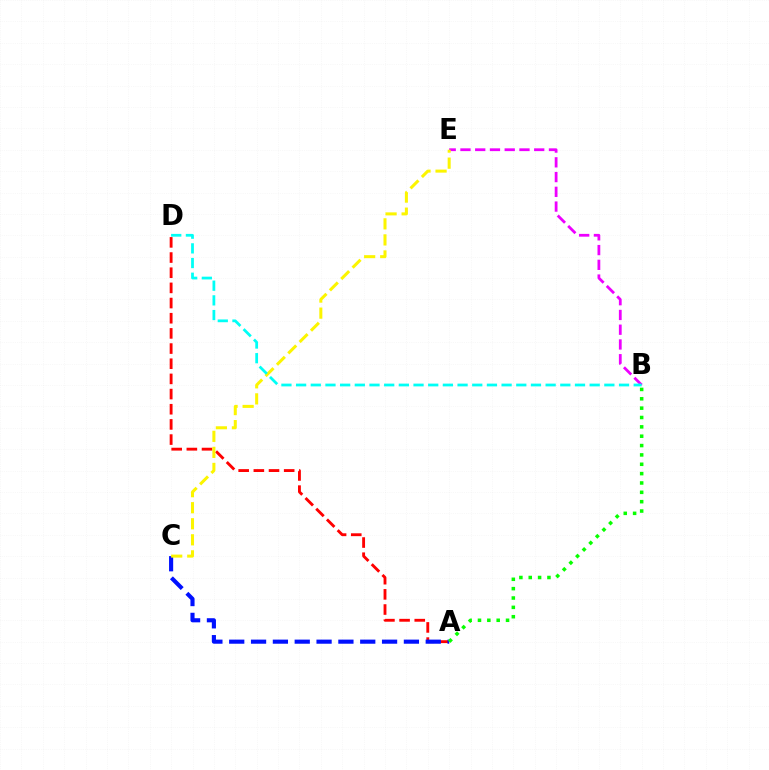{('A', 'D'): [{'color': '#ff0000', 'line_style': 'dashed', 'thickness': 2.06}], ('A', 'C'): [{'color': '#0010ff', 'line_style': 'dashed', 'thickness': 2.97}], ('B', 'E'): [{'color': '#ee00ff', 'line_style': 'dashed', 'thickness': 2.0}], ('A', 'B'): [{'color': '#08ff00', 'line_style': 'dotted', 'thickness': 2.54}], ('C', 'E'): [{'color': '#fcf500', 'line_style': 'dashed', 'thickness': 2.18}], ('B', 'D'): [{'color': '#00fff6', 'line_style': 'dashed', 'thickness': 1.99}]}